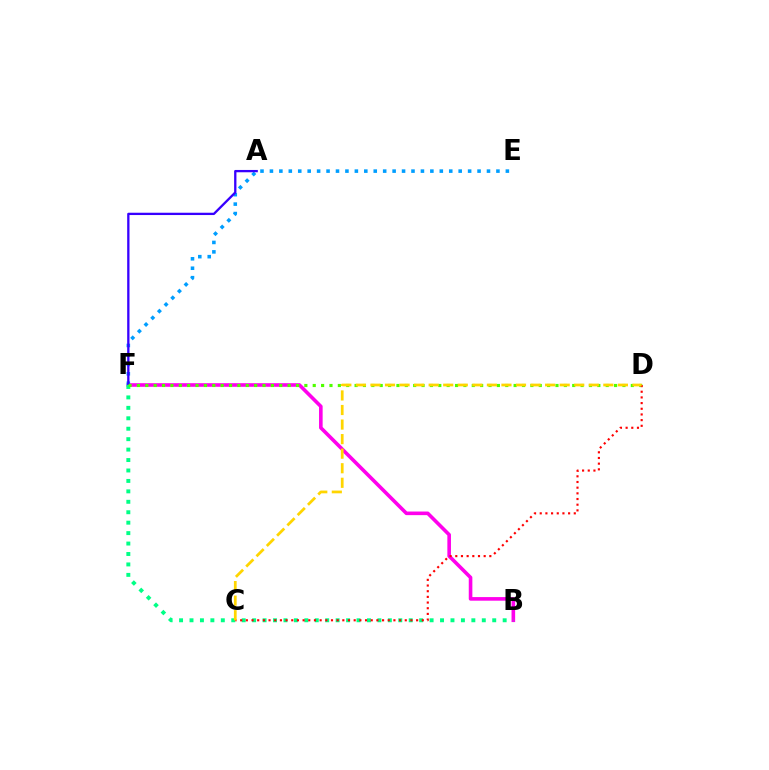{('B', 'F'): [{'color': '#ff00ed', 'line_style': 'solid', 'thickness': 2.59}, {'color': '#00ff86', 'line_style': 'dotted', 'thickness': 2.84}], ('E', 'F'): [{'color': '#009eff', 'line_style': 'dotted', 'thickness': 2.56}], ('A', 'F'): [{'color': '#3700ff', 'line_style': 'solid', 'thickness': 1.66}], ('D', 'F'): [{'color': '#4fff00', 'line_style': 'dotted', 'thickness': 2.27}], ('C', 'D'): [{'color': '#ff0000', 'line_style': 'dotted', 'thickness': 1.54}, {'color': '#ffd500', 'line_style': 'dashed', 'thickness': 1.98}]}